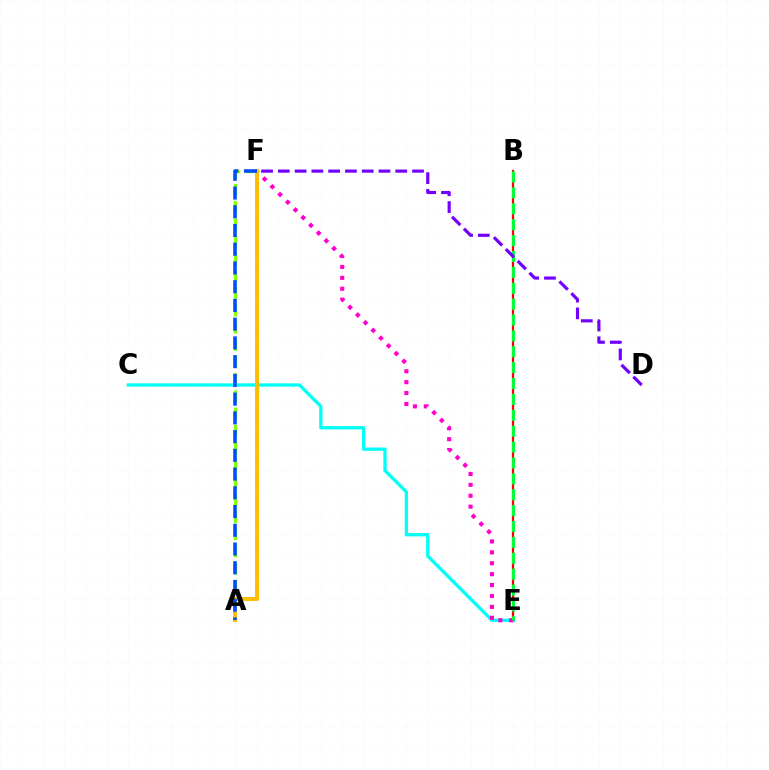{('C', 'E'): [{'color': '#00fff6', 'line_style': 'solid', 'thickness': 2.38}], ('B', 'E'): [{'color': '#ff0000', 'line_style': 'solid', 'thickness': 1.62}, {'color': '#00ff39', 'line_style': 'dashed', 'thickness': 2.16}], ('A', 'F'): [{'color': '#84ff00', 'line_style': 'dashed', 'thickness': 2.34}, {'color': '#ffbd00', 'line_style': 'solid', 'thickness': 2.83}, {'color': '#004bff', 'line_style': 'dashed', 'thickness': 2.55}], ('E', 'F'): [{'color': '#ff00cf', 'line_style': 'dotted', 'thickness': 2.96}], ('D', 'F'): [{'color': '#7200ff', 'line_style': 'dashed', 'thickness': 2.28}]}